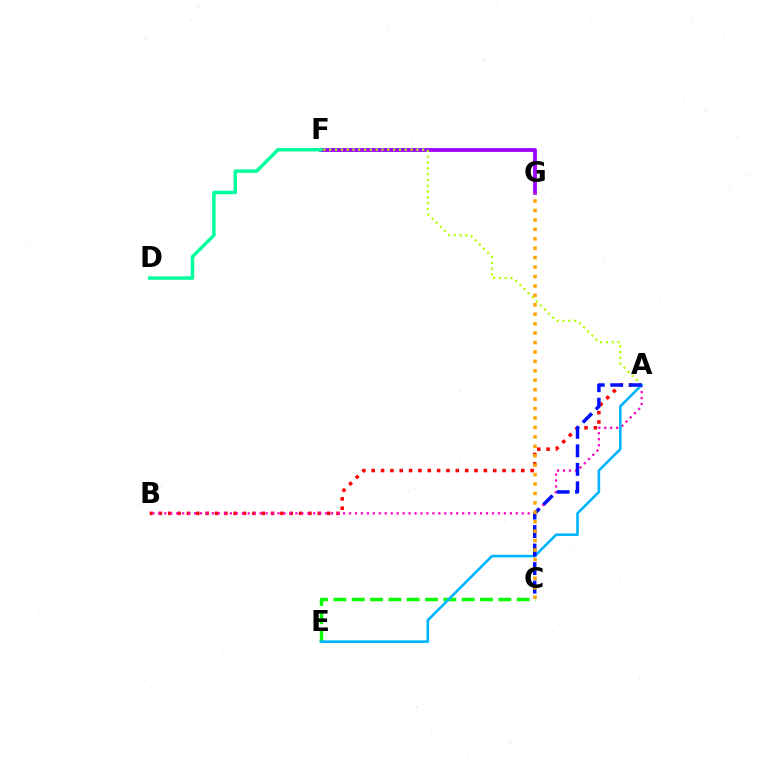{('A', 'B'): [{'color': '#ff0000', 'line_style': 'dotted', 'thickness': 2.54}, {'color': '#ff00bd', 'line_style': 'dotted', 'thickness': 1.62}], ('F', 'G'): [{'color': '#9b00ff', 'line_style': 'solid', 'thickness': 2.73}], ('A', 'F'): [{'color': '#b3ff00', 'line_style': 'dotted', 'thickness': 1.58}], ('C', 'E'): [{'color': '#08ff00', 'line_style': 'dashed', 'thickness': 2.49}], ('A', 'E'): [{'color': '#00b5ff', 'line_style': 'solid', 'thickness': 1.87}], ('A', 'C'): [{'color': '#0010ff', 'line_style': 'dashed', 'thickness': 2.51}], ('C', 'G'): [{'color': '#ffa500', 'line_style': 'dotted', 'thickness': 2.56}], ('D', 'F'): [{'color': '#00ff9d', 'line_style': 'solid', 'thickness': 2.49}]}